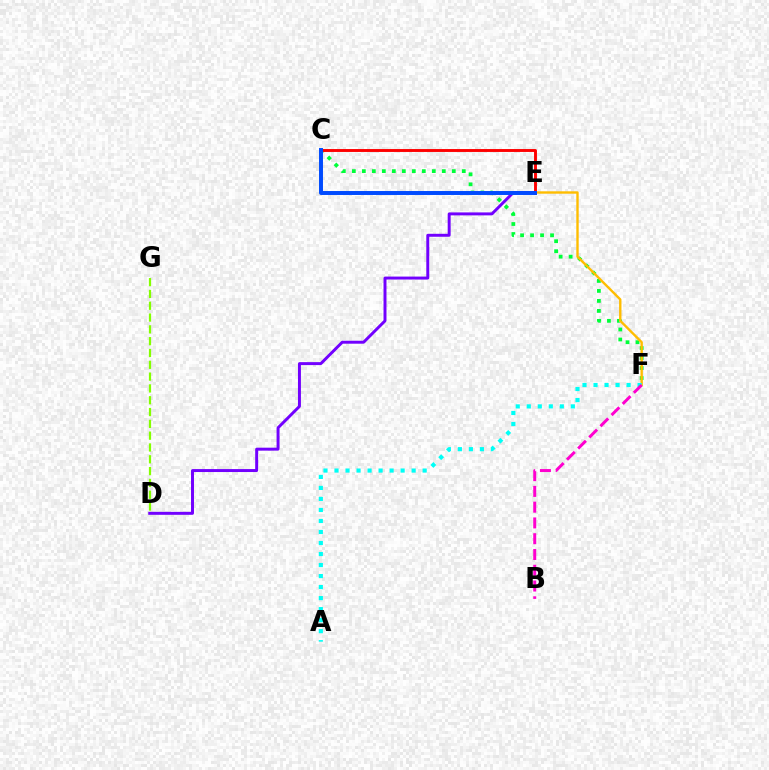{('C', 'F'): [{'color': '#00ff39', 'line_style': 'dotted', 'thickness': 2.72}], ('E', 'F'): [{'color': '#ffbd00', 'line_style': 'solid', 'thickness': 1.72}], ('C', 'E'): [{'color': '#ff0000', 'line_style': 'solid', 'thickness': 2.09}, {'color': '#004bff', 'line_style': 'solid', 'thickness': 2.84}], ('D', 'E'): [{'color': '#7200ff', 'line_style': 'solid', 'thickness': 2.13}], ('D', 'G'): [{'color': '#84ff00', 'line_style': 'dashed', 'thickness': 1.6}], ('A', 'F'): [{'color': '#00fff6', 'line_style': 'dotted', 'thickness': 2.99}], ('B', 'F'): [{'color': '#ff00cf', 'line_style': 'dashed', 'thickness': 2.14}]}